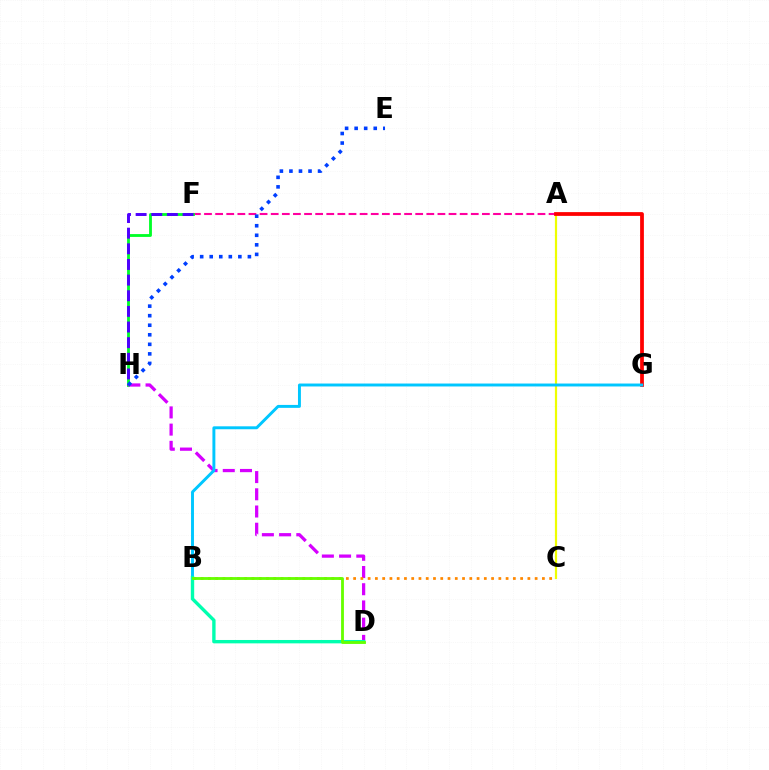{('A', 'F'): [{'color': '#ff00a0', 'line_style': 'dashed', 'thickness': 1.51}], ('A', 'C'): [{'color': '#eeff00', 'line_style': 'solid', 'thickness': 1.59}], ('F', 'H'): [{'color': '#00ff27', 'line_style': 'solid', 'thickness': 2.04}, {'color': '#4f00ff', 'line_style': 'dashed', 'thickness': 2.12}], ('D', 'H'): [{'color': '#d600ff', 'line_style': 'dashed', 'thickness': 2.34}], ('A', 'G'): [{'color': '#ff0000', 'line_style': 'solid', 'thickness': 2.71}], ('B', 'G'): [{'color': '#00c7ff', 'line_style': 'solid', 'thickness': 2.11}], ('B', 'C'): [{'color': '#ff8800', 'line_style': 'dotted', 'thickness': 1.97}], ('B', 'D'): [{'color': '#00ffaf', 'line_style': 'solid', 'thickness': 2.43}, {'color': '#66ff00', 'line_style': 'solid', 'thickness': 2.04}], ('E', 'H'): [{'color': '#003fff', 'line_style': 'dotted', 'thickness': 2.59}]}